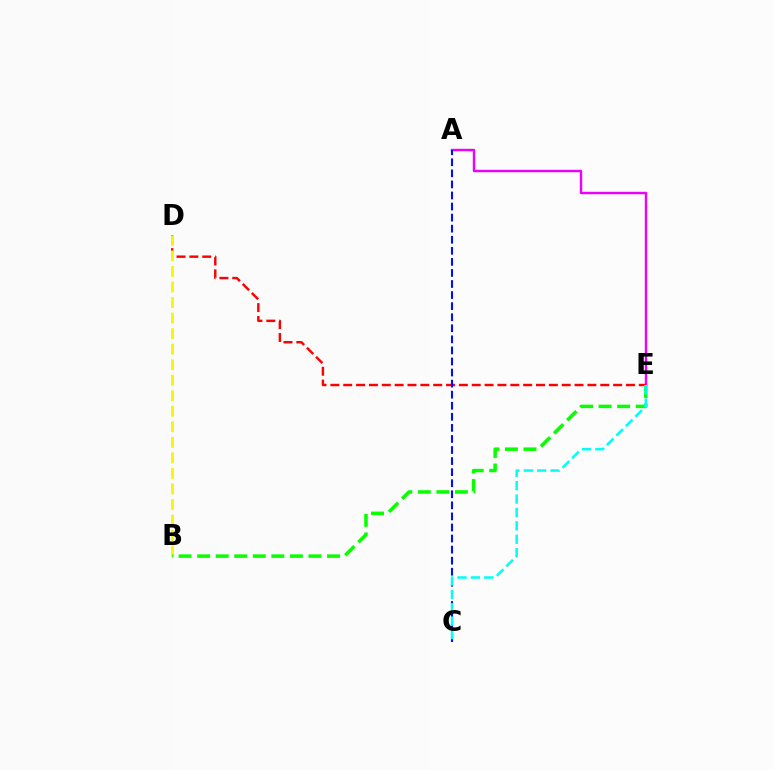{('A', 'E'): [{'color': '#ee00ff', 'line_style': 'solid', 'thickness': 1.74}], ('D', 'E'): [{'color': '#ff0000', 'line_style': 'dashed', 'thickness': 1.75}], ('B', 'D'): [{'color': '#fcf500', 'line_style': 'dashed', 'thickness': 2.11}], ('A', 'C'): [{'color': '#0010ff', 'line_style': 'dashed', 'thickness': 1.5}], ('B', 'E'): [{'color': '#08ff00', 'line_style': 'dashed', 'thickness': 2.52}], ('C', 'E'): [{'color': '#00fff6', 'line_style': 'dashed', 'thickness': 1.82}]}